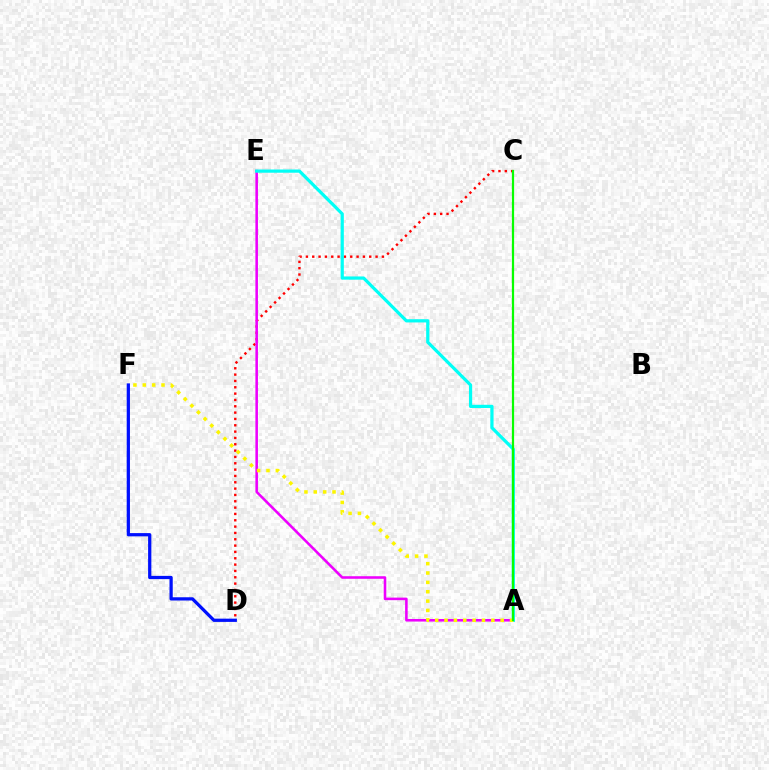{('C', 'D'): [{'color': '#ff0000', 'line_style': 'dotted', 'thickness': 1.72}], ('A', 'E'): [{'color': '#ee00ff', 'line_style': 'solid', 'thickness': 1.84}, {'color': '#00fff6', 'line_style': 'solid', 'thickness': 2.31}], ('D', 'F'): [{'color': '#0010ff', 'line_style': 'solid', 'thickness': 2.34}], ('A', 'F'): [{'color': '#fcf500', 'line_style': 'dotted', 'thickness': 2.54}], ('A', 'C'): [{'color': '#08ff00', 'line_style': 'solid', 'thickness': 1.6}]}